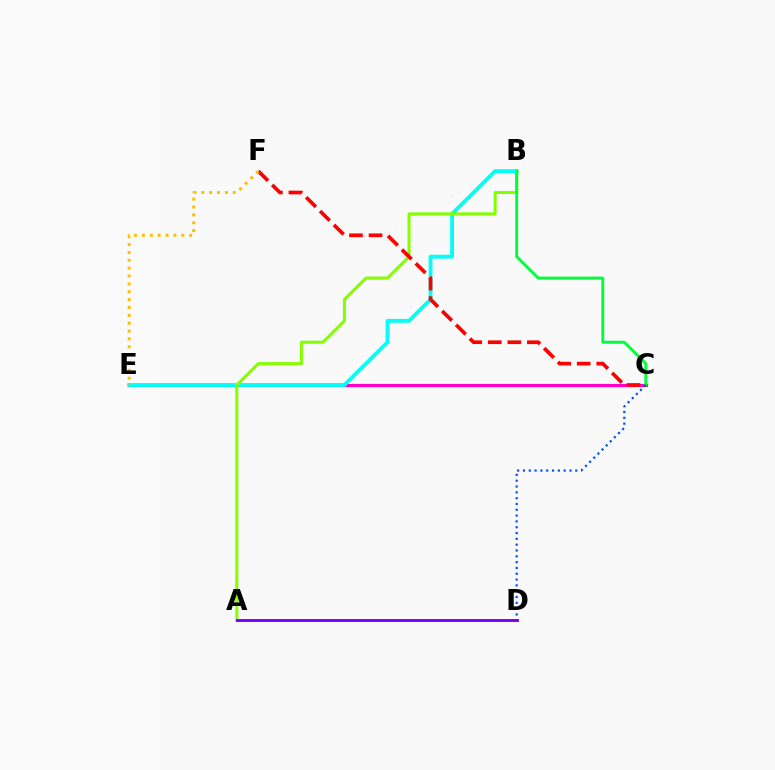{('C', 'E'): [{'color': '#ff00cf', 'line_style': 'solid', 'thickness': 2.27}], ('B', 'E'): [{'color': '#00fff6', 'line_style': 'solid', 'thickness': 2.75}], ('A', 'B'): [{'color': '#84ff00', 'line_style': 'solid', 'thickness': 2.18}], ('B', 'C'): [{'color': '#00ff39', 'line_style': 'solid', 'thickness': 2.1}], ('C', 'F'): [{'color': '#ff0000', 'line_style': 'dashed', 'thickness': 2.66}], ('C', 'D'): [{'color': '#004bff', 'line_style': 'dotted', 'thickness': 1.58}], ('E', 'F'): [{'color': '#ffbd00', 'line_style': 'dotted', 'thickness': 2.14}], ('A', 'D'): [{'color': '#7200ff', 'line_style': 'solid', 'thickness': 2.08}]}